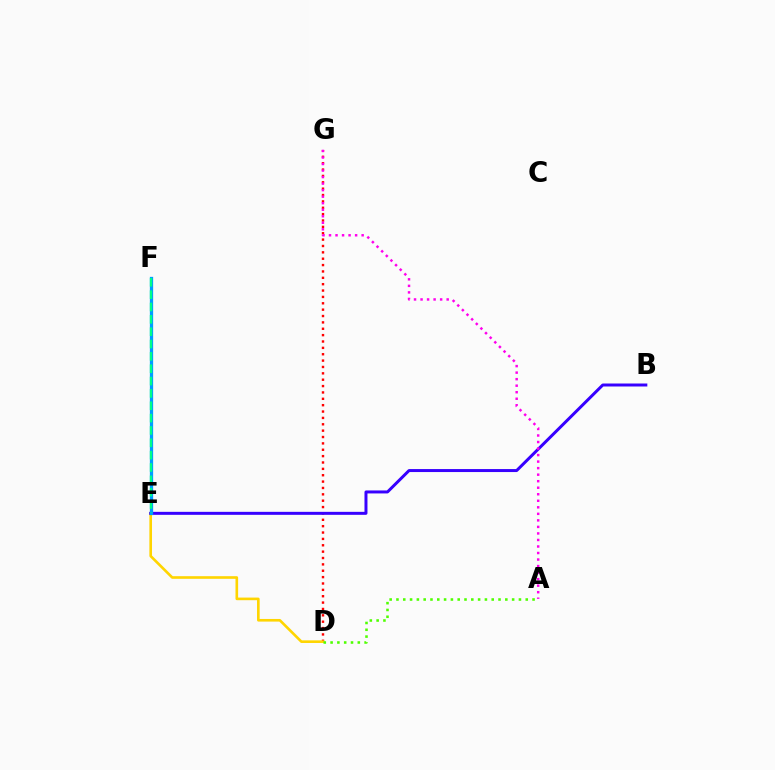{('D', 'G'): [{'color': '#ff0000', 'line_style': 'dotted', 'thickness': 1.73}], ('D', 'E'): [{'color': '#ffd500', 'line_style': 'solid', 'thickness': 1.89}], ('B', 'E'): [{'color': '#3700ff', 'line_style': 'solid', 'thickness': 2.15}], ('E', 'F'): [{'color': '#009eff', 'line_style': 'solid', 'thickness': 2.36}, {'color': '#00ff86', 'line_style': 'dashed', 'thickness': 1.68}], ('A', 'D'): [{'color': '#4fff00', 'line_style': 'dotted', 'thickness': 1.85}], ('A', 'G'): [{'color': '#ff00ed', 'line_style': 'dotted', 'thickness': 1.77}]}